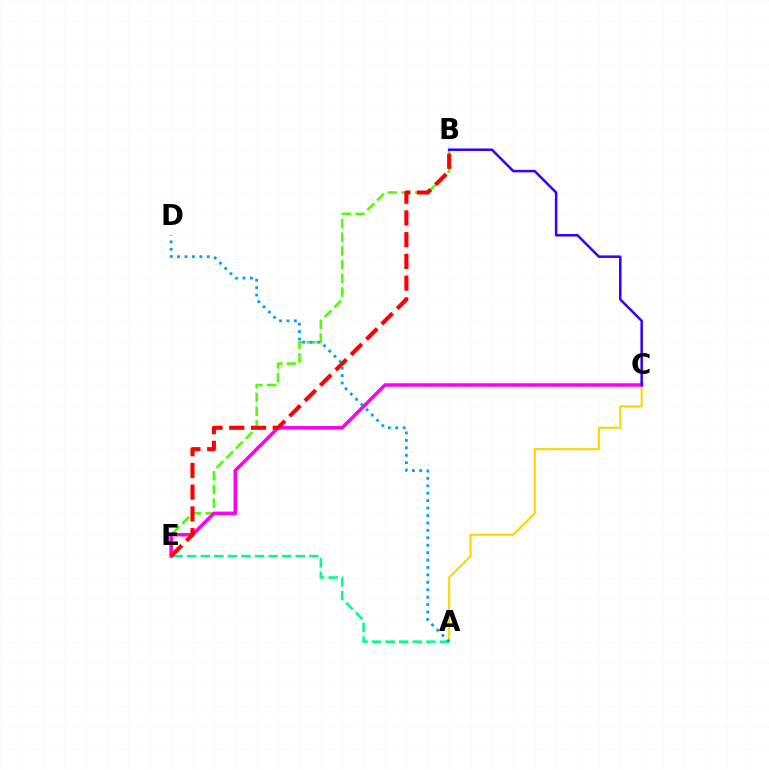{('B', 'E'): [{'color': '#4fff00', 'line_style': 'dashed', 'thickness': 1.86}, {'color': '#ff0000', 'line_style': 'dashed', 'thickness': 2.95}], ('A', 'C'): [{'color': '#ffd500', 'line_style': 'solid', 'thickness': 1.51}], ('C', 'E'): [{'color': '#ff00ed', 'line_style': 'solid', 'thickness': 2.54}], ('A', 'E'): [{'color': '#00ff86', 'line_style': 'dashed', 'thickness': 1.84}], ('B', 'C'): [{'color': '#3700ff', 'line_style': 'solid', 'thickness': 1.82}], ('A', 'D'): [{'color': '#009eff', 'line_style': 'dotted', 'thickness': 2.02}]}